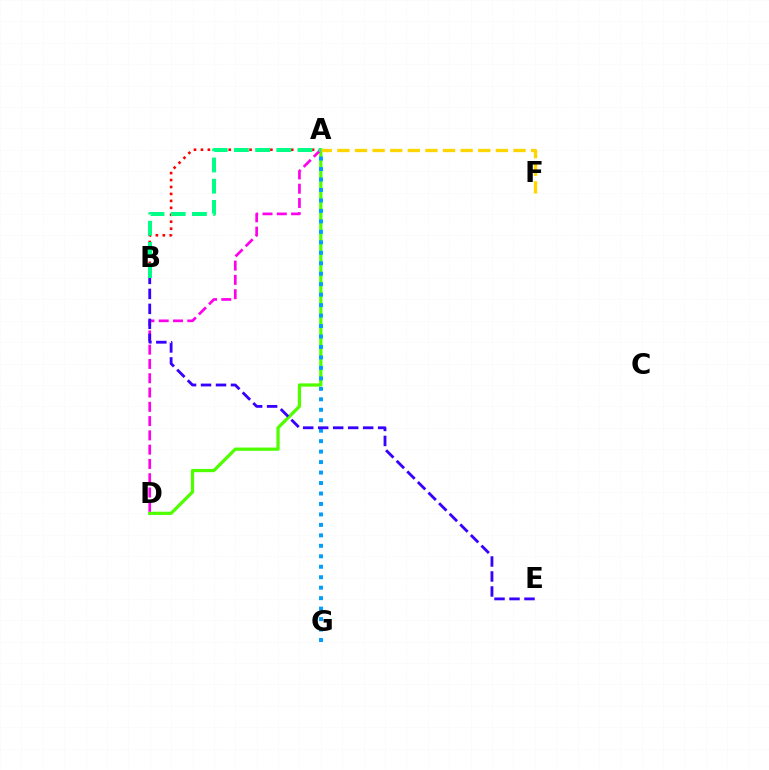{('A', 'D'): [{'color': '#4fff00', 'line_style': 'solid', 'thickness': 2.34}, {'color': '#ff00ed', 'line_style': 'dashed', 'thickness': 1.94}], ('A', 'B'): [{'color': '#ff0000', 'line_style': 'dotted', 'thickness': 1.89}, {'color': '#00ff86', 'line_style': 'dashed', 'thickness': 2.88}], ('A', 'G'): [{'color': '#009eff', 'line_style': 'dotted', 'thickness': 2.84}], ('B', 'E'): [{'color': '#3700ff', 'line_style': 'dashed', 'thickness': 2.04}], ('A', 'F'): [{'color': '#ffd500', 'line_style': 'dashed', 'thickness': 2.39}]}